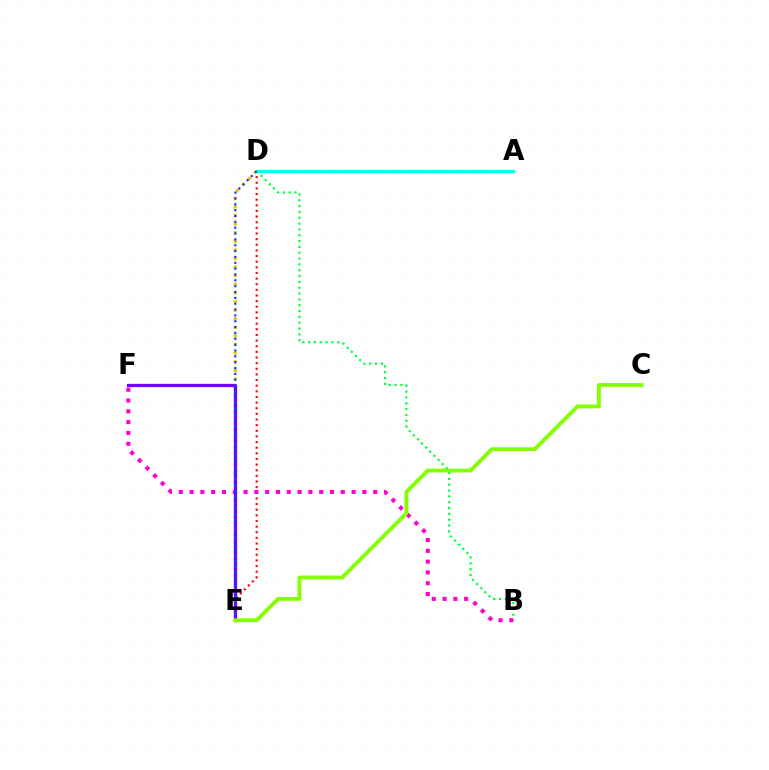{('D', 'E'): [{'color': '#ff0000', 'line_style': 'dotted', 'thickness': 1.53}, {'color': '#ffbd00', 'line_style': 'dotted', 'thickness': 2.34}, {'color': '#004bff', 'line_style': 'dotted', 'thickness': 1.59}], ('B', 'D'): [{'color': '#00ff39', 'line_style': 'dotted', 'thickness': 1.58}], ('A', 'D'): [{'color': '#00fff6', 'line_style': 'solid', 'thickness': 2.35}], ('B', 'F'): [{'color': '#ff00cf', 'line_style': 'dotted', 'thickness': 2.93}], ('E', 'F'): [{'color': '#7200ff', 'line_style': 'solid', 'thickness': 2.36}], ('C', 'E'): [{'color': '#84ff00', 'line_style': 'solid', 'thickness': 2.77}]}